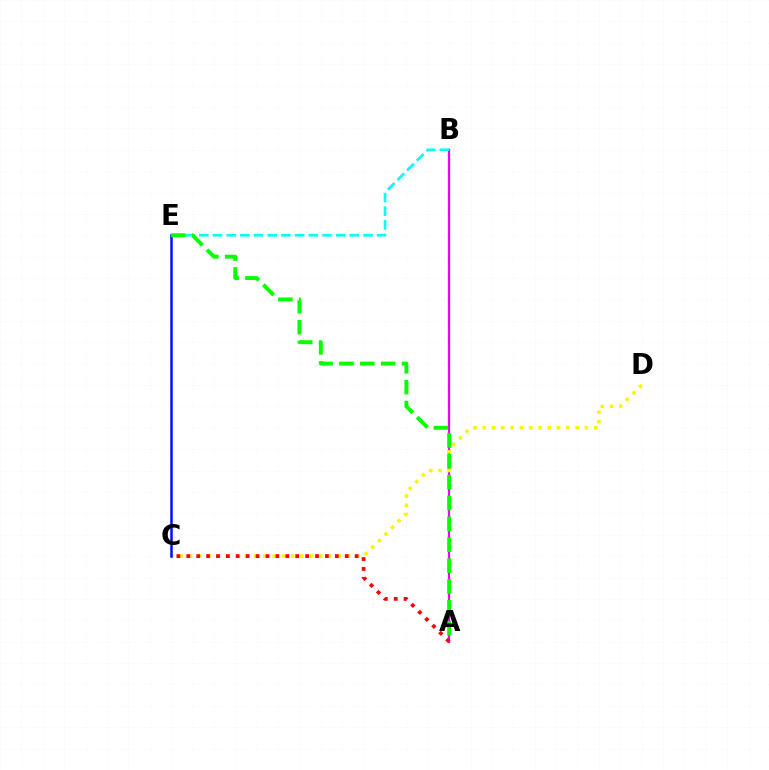{('A', 'B'): [{'color': '#ee00ff', 'line_style': 'solid', 'thickness': 1.63}], ('C', 'D'): [{'color': '#fcf500', 'line_style': 'dotted', 'thickness': 2.53}], ('B', 'E'): [{'color': '#00fff6', 'line_style': 'dashed', 'thickness': 1.86}], ('C', 'E'): [{'color': '#0010ff', 'line_style': 'solid', 'thickness': 1.8}], ('A', 'C'): [{'color': '#ff0000', 'line_style': 'dotted', 'thickness': 2.69}], ('A', 'E'): [{'color': '#08ff00', 'line_style': 'dashed', 'thickness': 2.84}]}